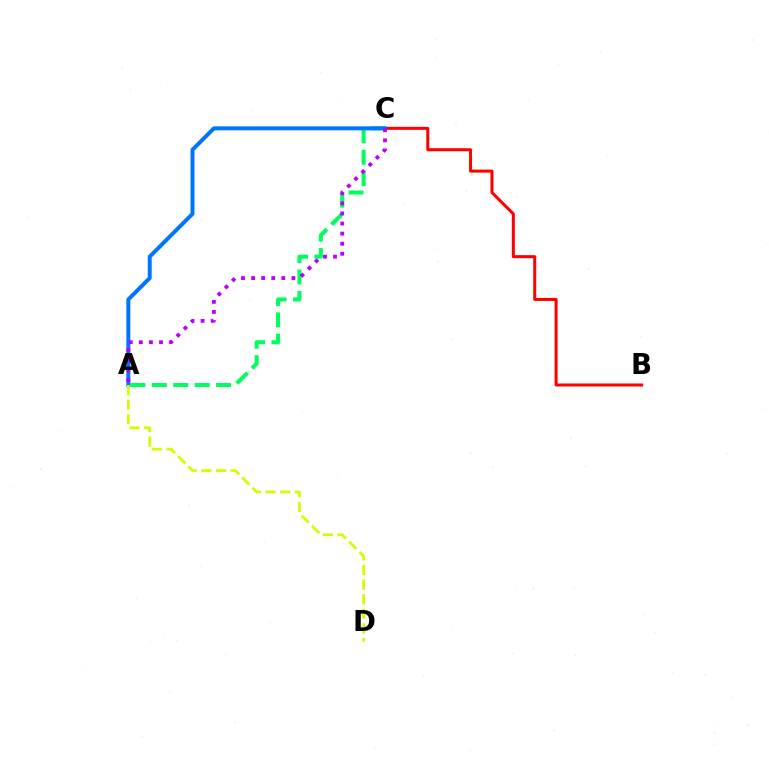{('B', 'C'): [{'color': '#ff0000', 'line_style': 'solid', 'thickness': 2.18}], ('A', 'C'): [{'color': '#00ff5c', 'line_style': 'dashed', 'thickness': 2.91}, {'color': '#0074ff', 'line_style': 'solid', 'thickness': 2.85}, {'color': '#b900ff', 'line_style': 'dotted', 'thickness': 2.74}], ('A', 'D'): [{'color': '#d1ff00', 'line_style': 'dashed', 'thickness': 1.98}]}